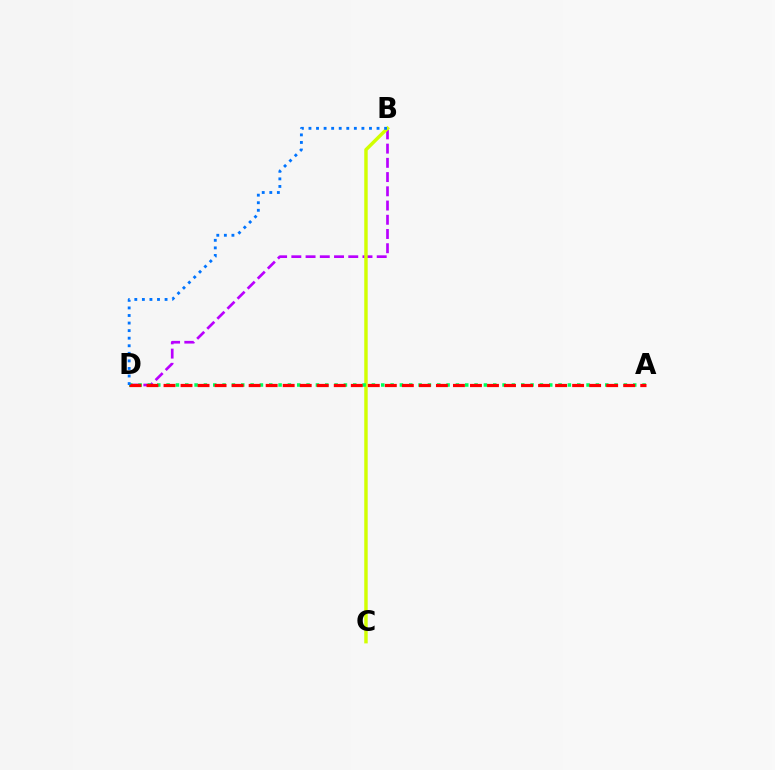{('B', 'D'): [{'color': '#b900ff', 'line_style': 'dashed', 'thickness': 1.93}, {'color': '#0074ff', 'line_style': 'dotted', 'thickness': 2.06}], ('B', 'C'): [{'color': '#d1ff00', 'line_style': 'solid', 'thickness': 2.48}], ('A', 'D'): [{'color': '#00ff5c', 'line_style': 'dotted', 'thickness': 2.54}, {'color': '#ff0000', 'line_style': 'dashed', 'thickness': 2.31}]}